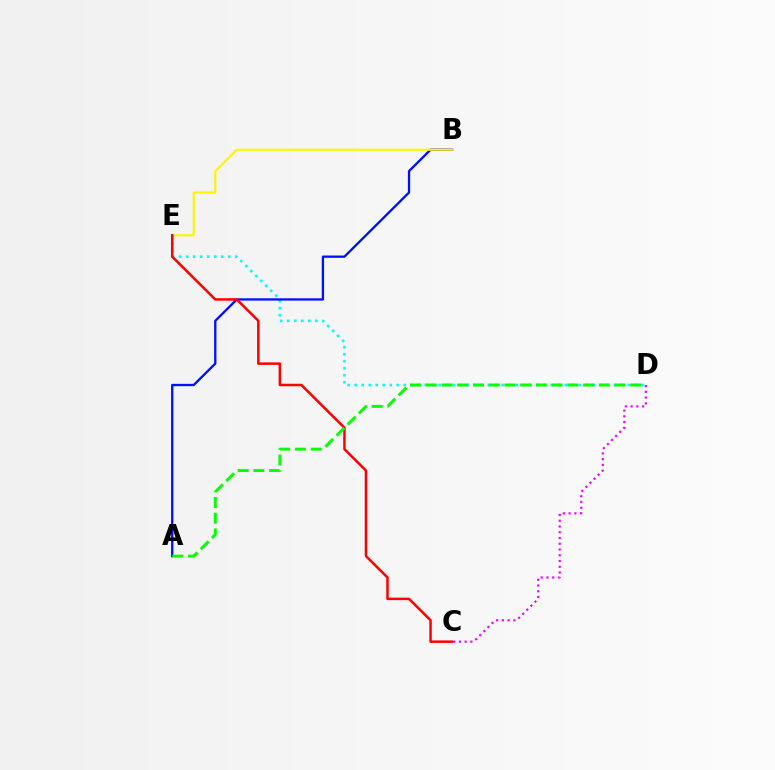{('C', 'D'): [{'color': '#ee00ff', 'line_style': 'dotted', 'thickness': 1.56}], ('D', 'E'): [{'color': '#00fff6', 'line_style': 'dotted', 'thickness': 1.9}], ('A', 'B'): [{'color': '#0010ff', 'line_style': 'solid', 'thickness': 1.67}], ('B', 'E'): [{'color': '#fcf500', 'line_style': 'solid', 'thickness': 1.54}], ('C', 'E'): [{'color': '#ff0000', 'line_style': 'solid', 'thickness': 1.8}], ('A', 'D'): [{'color': '#08ff00', 'line_style': 'dashed', 'thickness': 2.14}]}